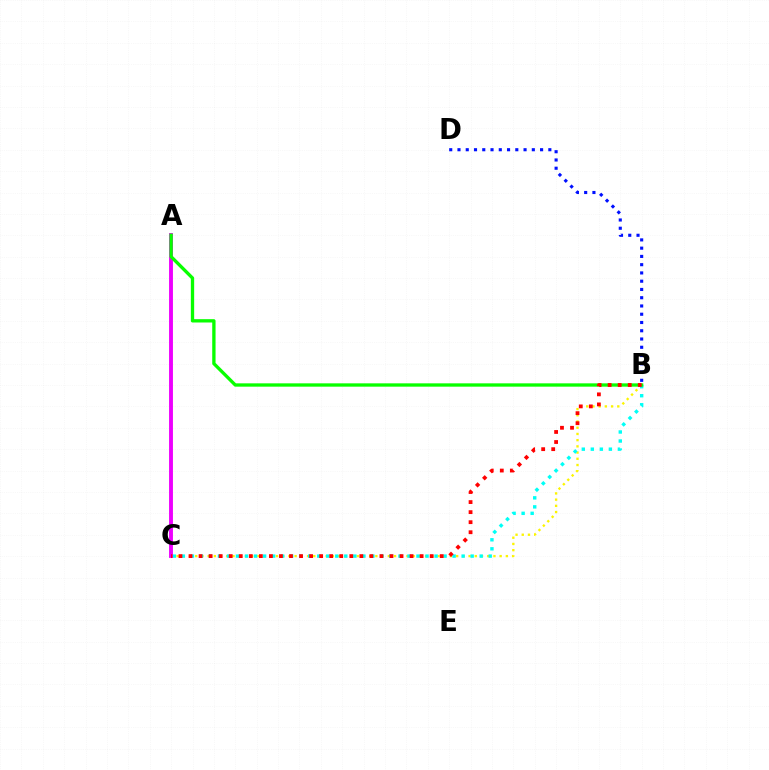{('B', 'C'): [{'color': '#fcf500', 'line_style': 'dotted', 'thickness': 1.69}, {'color': '#00fff6', 'line_style': 'dotted', 'thickness': 2.45}, {'color': '#ff0000', 'line_style': 'dotted', 'thickness': 2.73}], ('A', 'C'): [{'color': '#ee00ff', 'line_style': 'solid', 'thickness': 2.8}], ('A', 'B'): [{'color': '#08ff00', 'line_style': 'solid', 'thickness': 2.39}], ('B', 'D'): [{'color': '#0010ff', 'line_style': 'dotted', 'thickness': 2.24}]}